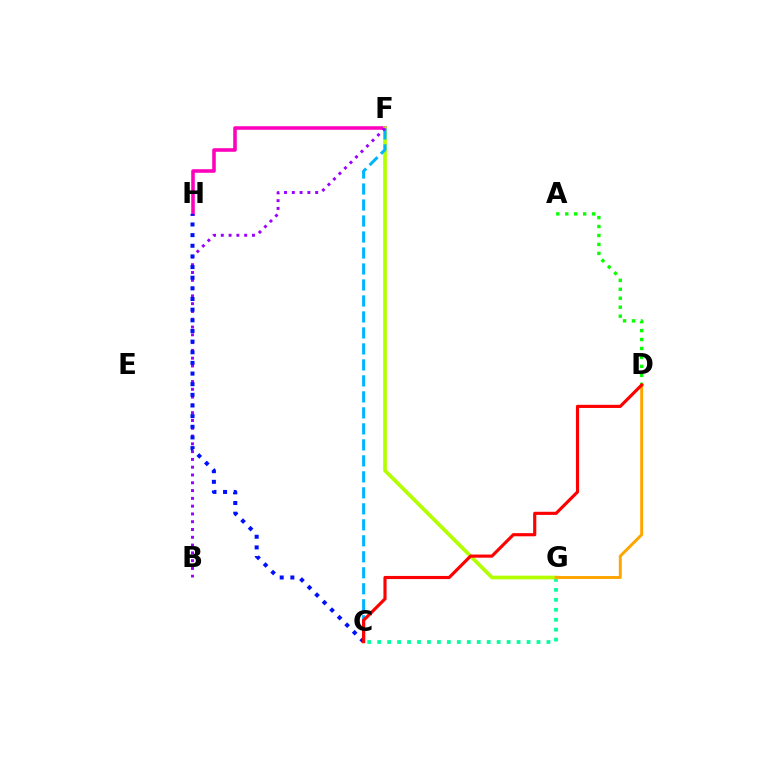{('C', 'G'): [{'color': '#00ff9d', 'line_style': 'dotted', 'thickness': 2.71}], ('F', 'H'): [{'color': '#ff00bd', 'line_style': 'solid', 'thickness': 2.56}], ('A', 'D'): [{'color': '#08ff00', 'line_style': 'dotted', 'thickness': 2.43}], ('F', 'G'): [{'color': '#b3ff00', 'line_style': 'solid', 'thickness': 2.66}], ('C', 'F'): [{'color': '#00b5ff', 'line_style': 'dashed', 'thickness': 2.17}], ('B', 'F'): [{'color': '#9b00ff', 'line_style': 'dotted', 'thickness': 2.12}], ('C', 'H'): [{'color': '#0010ff', 'line_style': 'dotted', 'thickness': 2.89}], ('D', 'G'): [{'color': '#ffa500', 'line_style': 'solid', 'thickness': 2.12}], ('C', 'D'): [{'color': '#ff0000', 'line_style': 'solid', 'thickness': 2.27}]}